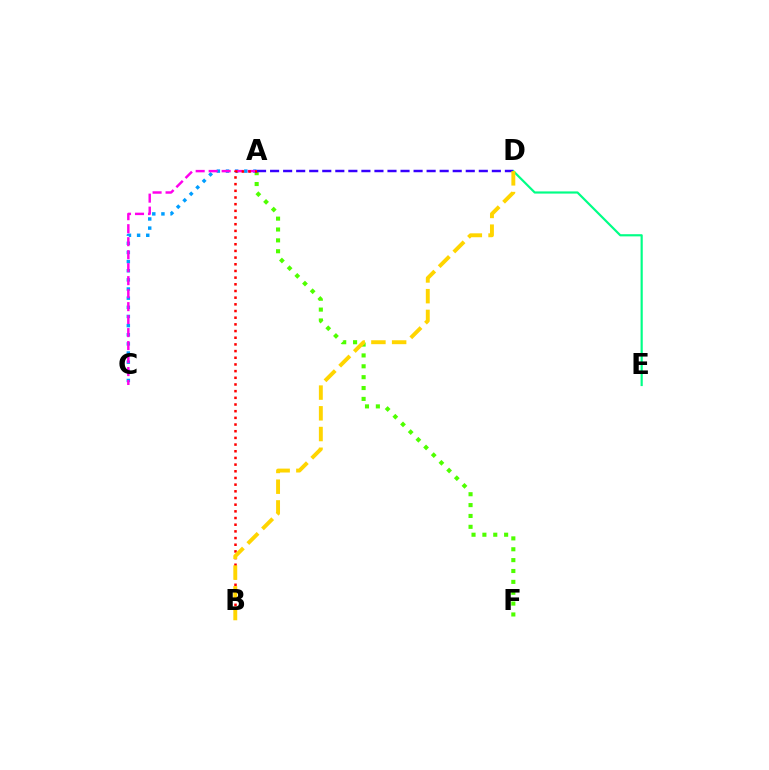{('A', 'F'): [{'color': '#4fff00', 'line_style': 'dotted', 'thickness': 2.95}], ('A', 'C'): [{'color': '#009eff', 'line_style': 'dotted', 'thickness': 2.48}, {'color': '#ff00ed', 'line_style': 'dashed', 'thickness': 1.76}], ('D', 'E'): [{'color': '#00ff86', 'line_style': 'solid', 'thickness': 1.57}], ('A', 'B'): [{'color': '#ff0000', 'line_style': 'dotted', 'thickness': 1.81}], ('A', 'D'): [{'color': '#3700ff', 'line_style': 'dashed', 'thickness': 1.77}], ('B', 'D'): [{'color': '#ffd500', 'line_style': 'dashed', 'thickness': 2.82}]}